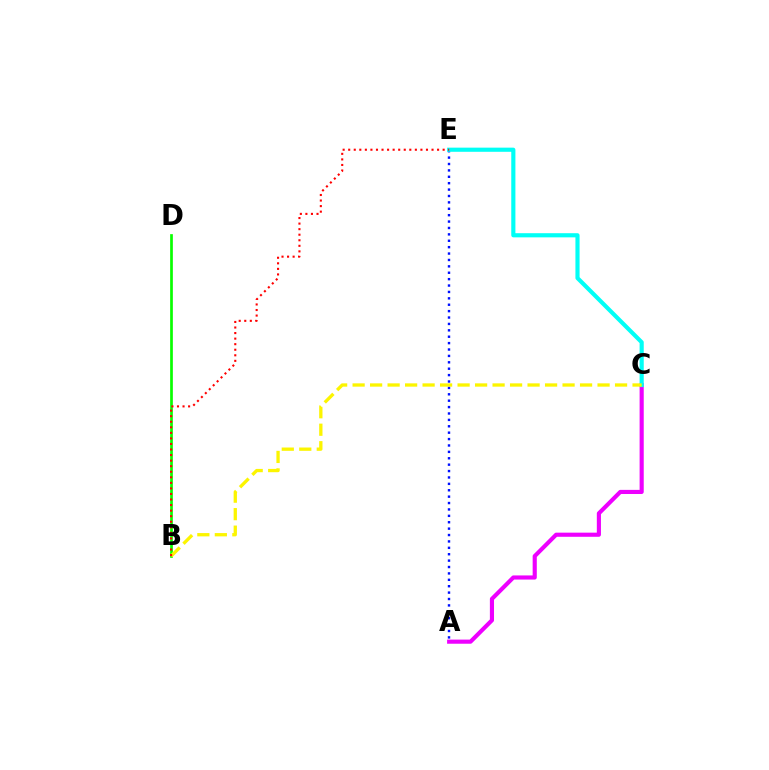{('A', 'E'): [{'color': '#0010ff', 'line_style': 'dotted', 'thickness': 1.74}], ('B', 'D'): [{'color': '#08ff00', 'line_style': 'solid', 'thickness': 1.94}], ('A', 'C'): [{'color': '#ee00ff', 'line_style': 'solid', 'thickness': 2.97}], ('C', 'E'): [{'color': '#00fff6', 'line_style': 'solid', 'thickness': 2.99}], ('B', 'C'): [{'color': '#fcf500', 'line_style': 'dashed', 'thickness': 2.38}], ('B', 'E'): [{'color': '#ff0000', 'line_style': 'dotted', 'thickness': 1.51}]}